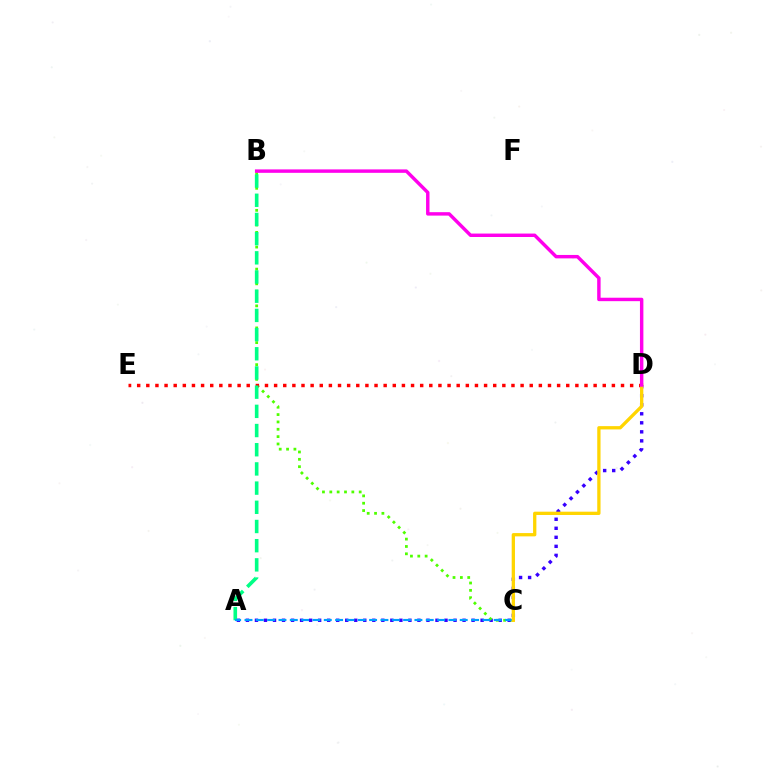{('A', 'D'): [{'color': '#3700ff', 'line_style': 'dotted', 'thickness': 2.45}], ('B', 'C'): [{'color': '#4fff00', 'line_style': 'dotted', 'thickness': 2.0}], ('D', 'E'): [{'color': '#ff0000', 'line_style': 'dotted', 'thickness': 2.48}], ('A', 'B'): [{'color': '#00ff86', 'line_style': 'dashed', 'thickness': 2.61}], ('A', 'C'): [{'color': '#009eff', 'line_style': 'dashed', 'thickness': 1.54}], ('C', 'D'): [{'color': '#ffd500', 'line_style': 'solid', 'thickness': 2.37}], ('B', 'D'): [{'color': '#ff00ed', 'line_style': 'solid', 'thickness': 2.47}]}